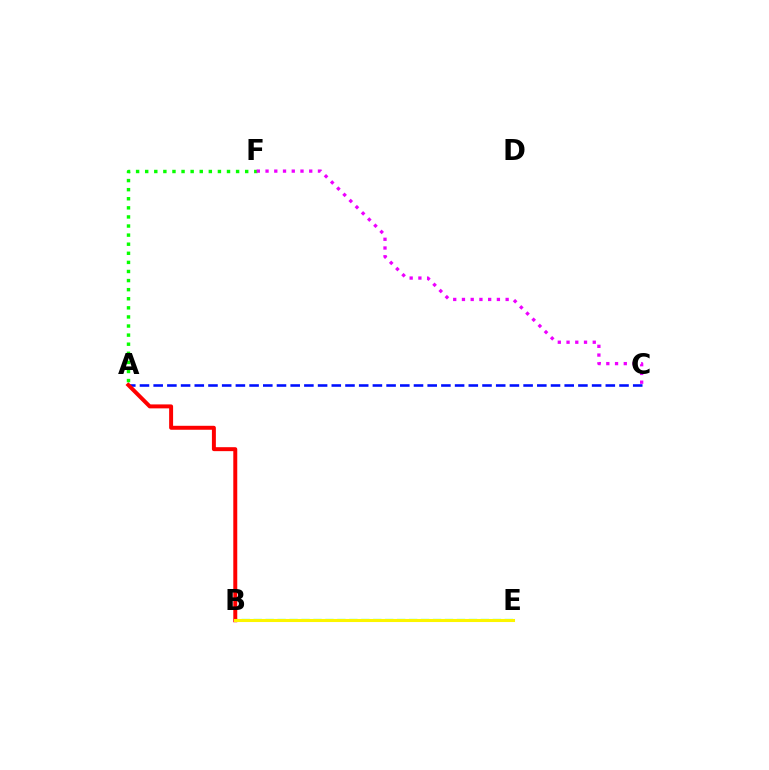{('A', 'C'): [{'color': '#0010ff', 'line_style': 'dashed', 'thickness': 1.86}], ('B', 'E'): [{'color': '#00fff6', 'line_style': 'dashed', 'thickness': 1.62}, {'color': '#fcf500', 'line_style': 'solid', 'thickness': 2.2}], ('A', 'B'): [{'color': '#ff0000', 'line_style': 'solid', 'thickness': 2.85}], ('A', 'F'): [{'color': '#08ff00', 'line_style': 'dotted', 'thickness': 2.47}], ('C', 'F'): [{'color': '#ee00ff', 'line_style': 'dotted', 'thickness': 2.37}]}